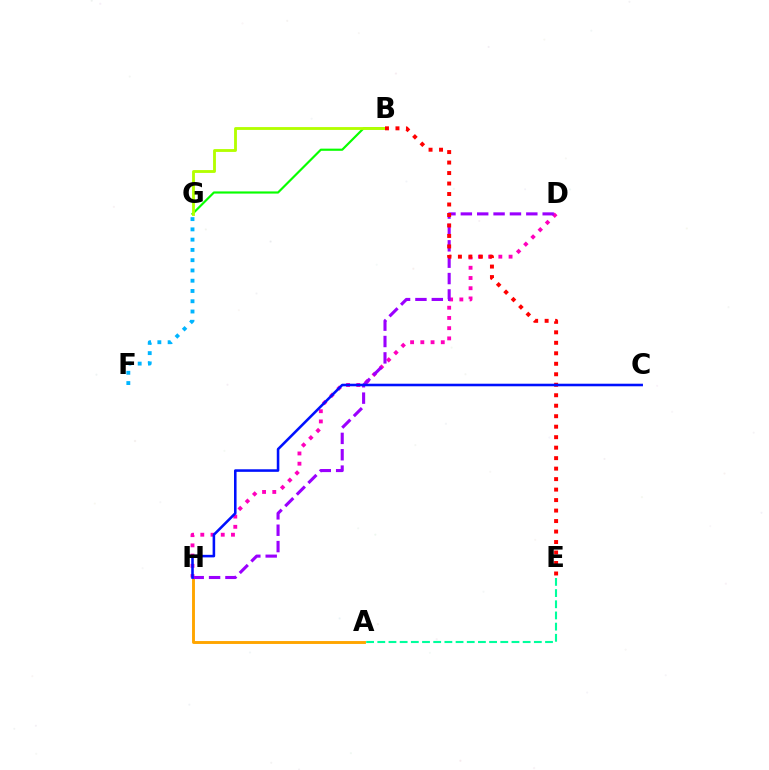{('A', 'H'): [{'color': '#ffa500', 'line_style': 'solid', 'thickness': 2.09}], ('A', 'E'): [{'color': '#00ff9d', 'line_style': 'dashed', 'thickness': 1.52}], ('B', 'G'): [{'color': '#08ff00', 'line_style': 'solid', 'thickness': 1.56}, {'color': '#b3ff00', 'line_style': 'solid', 'thickness': 2.05}], ('D', 'H'): [{'color': '#ff00bd', 'line_style': 'dotted', 'thickness': 2.78}, {'color': '#9b00ff', 'line_style': 'dashed', 'thickness': 2.22}], ('B', 'E'): [{'color': '#ff0000', 'line_style': 'dotted', 'thickness': 2.85}], ('F', 'G'): [{'color': '#00b5ff', 'line_style': 'dotted', 'thickness': 2.79}], ('C', 'H'): [{'color': '#0010ff', 'line_style': 'solid', 'thickness': 1.85}]}